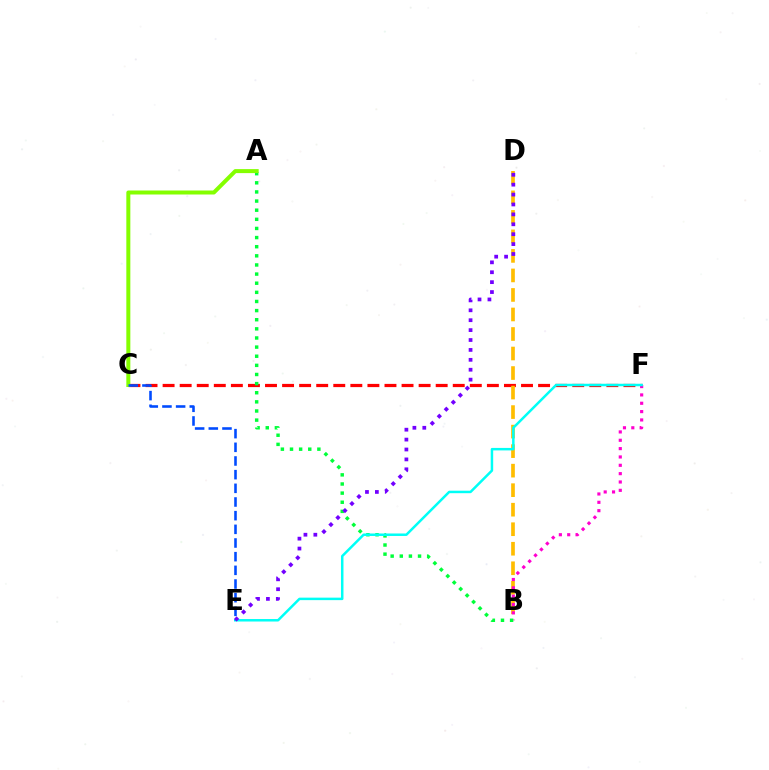{('C', 'F'): [{'color': '#ff0000', 'line_style': 'dashed', 'thickness': 2.32}], ('B', 'D'): [{'color': '#ffbd00', 'line_style': 'dashed', 'thickness': 2.65}], ('B', 'F'): [{'color': '#ff00cf', 'line_style': 'dotted', 'thickness': 2.27}], ('A', 'B'): [{'color': '#00ff39', 'line_style': 'dotted', 'thickness': 2.48}], ('E', 'F'): [{'color': '#00fff6', 'line_style': 'solid', 'thickness': 1.79}], ('A', 'C'): [{'color': '#84ff00', 'line_style': 'solid', 'thickness': 2.88}], ('D', 'E'): [{'color': '#7200ff', 'line_style': 'dotted', 'thickness': 2.69}], ('C', 'E'): [{'color': '#004bff', 'line_style': 'dashed', 'thickness': 1.86}]}